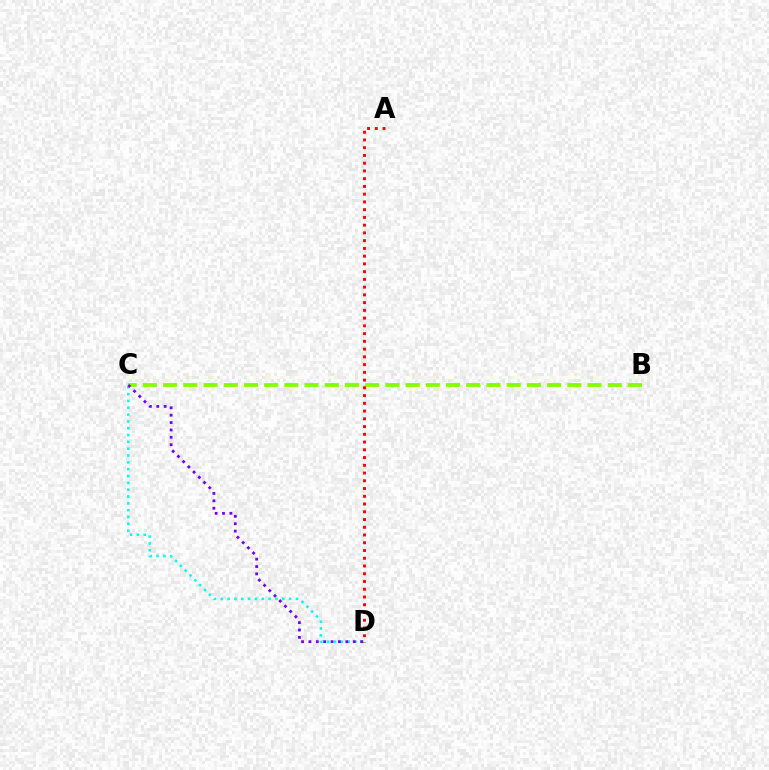{('B', 'C'): [{'color': '#84ff00', 'line_style': 'dashed', 'thickness': 2.75}], ('C', 'D'): [{'color': '#00fff6', 'line_style': 'dotted', 'thickness': 1.86}, {'color': '#7200ff', 'line_style': 'dotted', 'thickness': 2.01}], ('A', 'D'): [{'color': '#ff0000', 'line_style': 'dotted', 'thickness': 2.1}]}